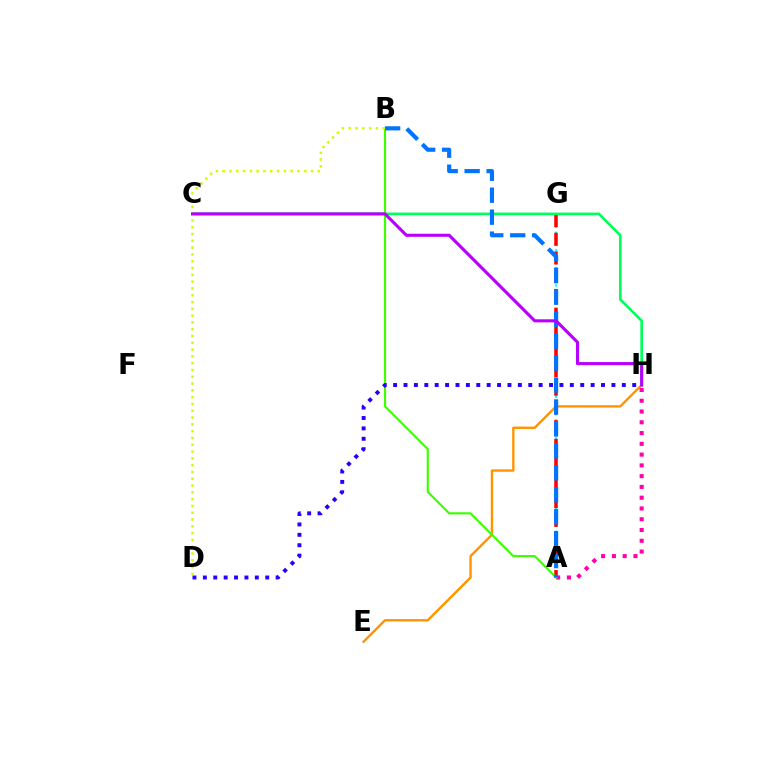{('A', 'G'): [{'color': '#00fff6', 'line_style': 'dotted', 'thickness': 1.59}, {'color': '#ff0000', 'line_style': 'dashed', 'thickness': 2.55}], ('E', 'H'): [{'color': '#ff9400', 'line_style': 'solid', 'thickness': 1.71}], ('C', 'H'): [{'color': '#00ff5c', 'line_style': 'solid', 'thickness': 1.91}, {'color': '#b900ff', 'line_style': 'solid', 'thickness': 2.22}], ('A', 'H'): [{'color': '#ff00ac', 'line_style': 'dotted', 'thickness': 2.93}], ('A', 'B'): [{'color': '#3dff00', 'line_style': 'solid', 'thickness': 1.54}, {'color': '#0074ff', 'line_style': 'dashed', 'thickness': 2.98}], ('B', 'D'): [{'color': '#d1ff00', 'line_style': 'dotted', 'thickness': 1.85}], ('D', 'H'): [{'color': '#2500ff', 'line_style': 'dotted', 'thickness': 2.82}]}